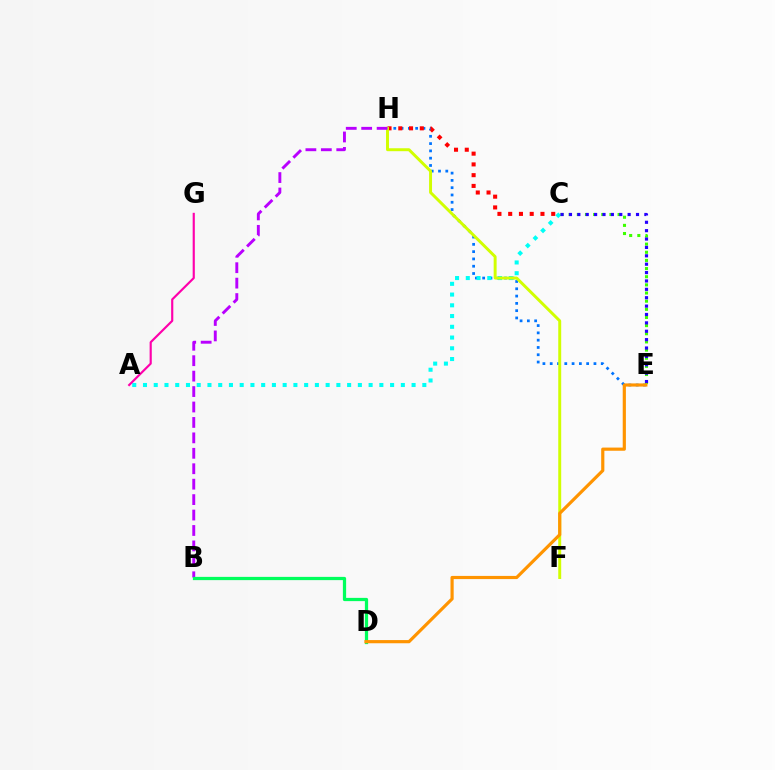{('E', 'H'): [{'color': '#0074ff', 'line_style': 'dotted', 'thickness': 1.98}], ('C', 'H'): [{'color': '#ff0000', 'line_style': 'dotted', 'thickness': 2.92}], ('A', 'C'): [{'color': '#00fff6', 'line_style': 'dotted', 'thickness': 2.92}], ('C', 'E'): [{'color': '#3dff00', 'line_style': 'dotted', 'thickness': 2.21}, {'color': '#2500ff', 'line_style': 'dotted', 'thickness': 2.28}], ('F', 'H'): [{'color': '#d1ff00', 'line_style': 'solid', 'thickness': 2.12}], ('B', 'H'): [{'color': '#b900ff', 'line_style': 'dashed', 'thickness': 2.1}], ('B', 'D'): [{'color': '#00ff5c', 'line_style': 'solid', 'thickness': 2.33}], ('D', 'E'): [{'color': '#ff9400', 'line_style': 'solid', 'thickness': 2.29}], ('A', 'G'): [{'color': '#ff00ac', 'line_style': 'solid', 'thickness': 1.55}]}